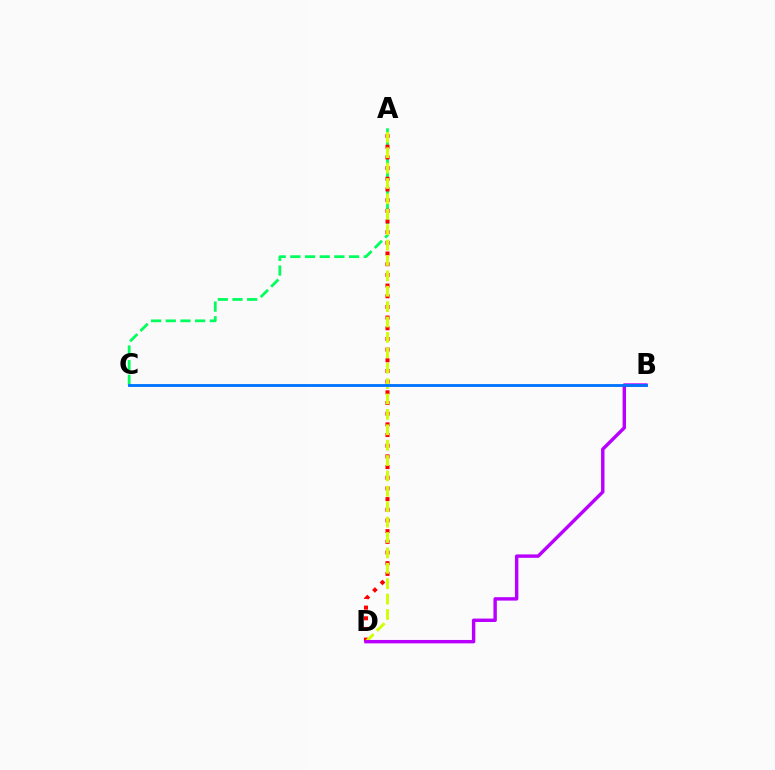{('A', 'C'): [{'color': '#00ff5c', 'line_style': 'dashed', 'thickness': 1.99}], ('A', 'D'): [{'color': '#ff0000', 'line_style': 'dotted', 'thickness': 2.9}, {'color': '#d1ff00', 'line_style': 'dashed', 'thickness': 2.09}], ('B', 'D'): [{'color': '#b900ff', 'line_style': 'solid', 'thickness': 2.46}], ('B', 'C'): [{'color': '#0074ff', 'line_style': 'solid', 'thickness': 2.05}]}